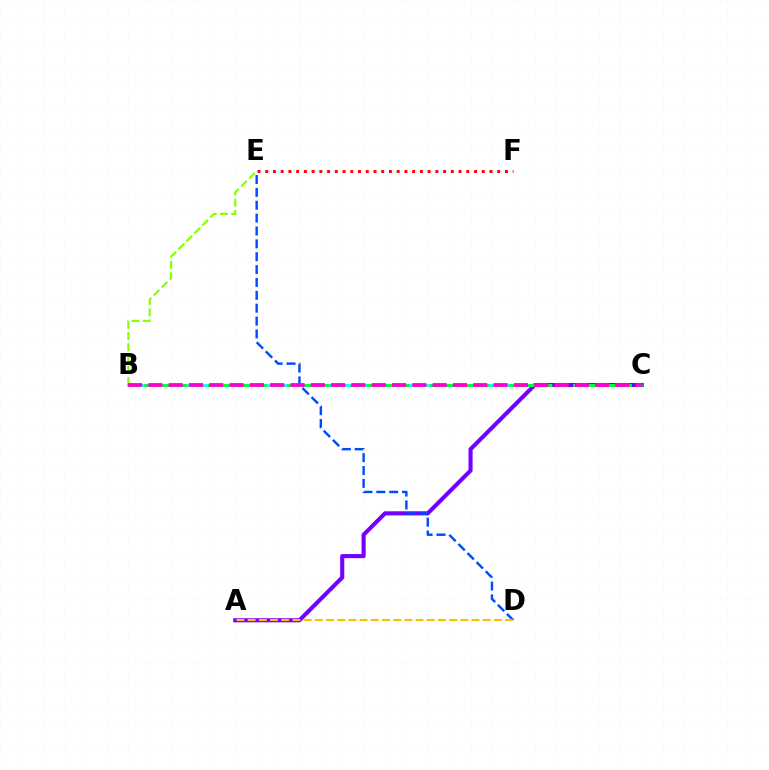{('B', 'C'): [{'color': '#00fff6', 'line_style': 'solid', 'thickness': 1.98}, {'color': '#00ff39', 'line_style': 'dashed', 'thickness': 2.16}, {'color': '#ff00cf', 'line_style': 'dashed', 'thickness': 2.76}], ('A', 'C'): [{'color': '#7200ff', 'line_style': 'solid', 'thickness': 2.94}], ('B', 'E'): [{'color': '#84ff00', 'line_style': 'dashed', 'thickness': 1.53}], ('D', 'E'): [{'color': '#004bff', 'line_style': 'dashed', 'thickness': 1.75}], ('E', 'F'): [{'color': '#ff0000', 'line_style': 'dotted', 'thickness': 2.1}], ('A', 'D'): [{'color': '#ffbd00', 'line_style': 'dashed', 'thickness': 1.52}]}